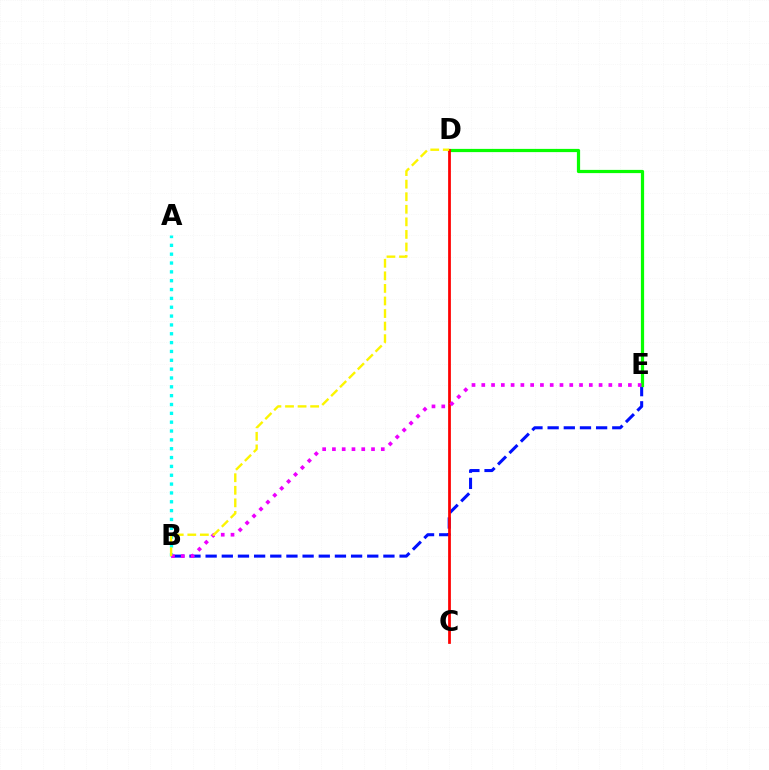{('B', 'E'): [{'color': '#0010ff', 'line_style': 'dashed', 'thickness': 2.2}, {'color': '#ee00ff', 'line_style': 'dotted', 'thickness': 2.66}], ('D', 'E'): [{'color': '#08ff00', 'line_style': 'solid', 'thickness': 2.32}], ('C', 'D'): [{'color': '#ff0000', 'line_style': 'solid', 'thickness': 1.98}], ('A', 'B'): [{'color': '#00fff6', 'line_style': 'dotted', 'thickness': 2.4}], ('B', 'D'): [{'color': '#fcf500', 'line_style': 'dashed', 'thickness': 1.71}]}